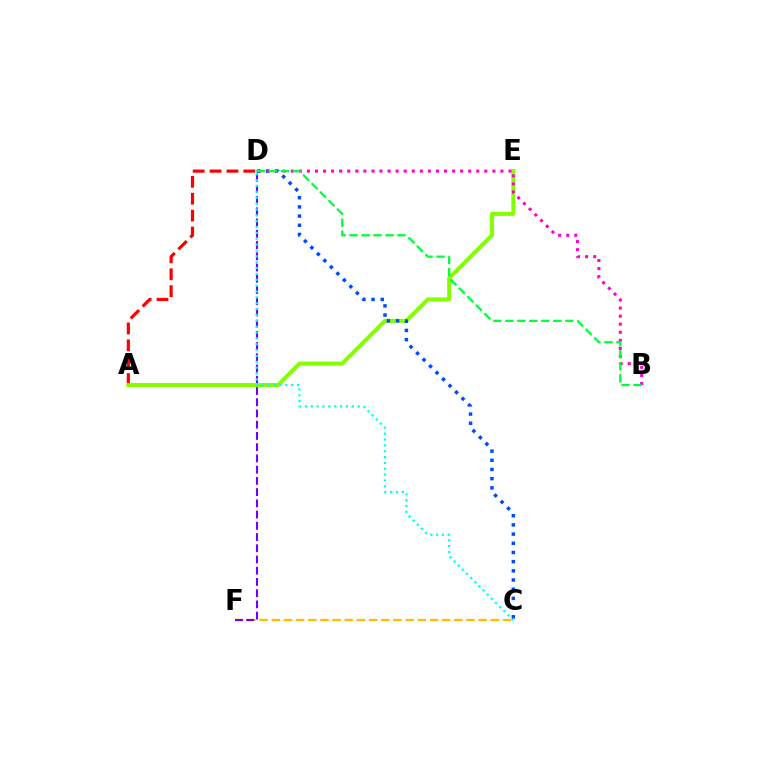{('A', 'D'): [{'color': '#ff0000', 'line_style': 'dashed', 'thickness': 2.29}], ('C', 'F'): [{'color': '#ffbd00', 'line_style': 'dashed', 'thickness': 1.65}], ('D', 'F'): [{'color': '#7200ff', 'line_style': 'dashed', 'thickness': 1.53}], ('A', 'E'): [{'color': '#84ff00', 'line_style': 'solid', 'thickness': 2.9}], ('C', 'D'): [{'color': '#00fff6', 'line_style': 'dotted', 'thickness': 1.59}, {'color': '#004bff', 'line_style': 'dotted', 'thickness': 2.5}], ('B', 'D'): [{'color': '#ff00cf', 'line_style': 'dotted', 'thickness': 2.19}, {'color': '#00ff39', 'line_style': 'dashed', 'thickness': 1.63}]}